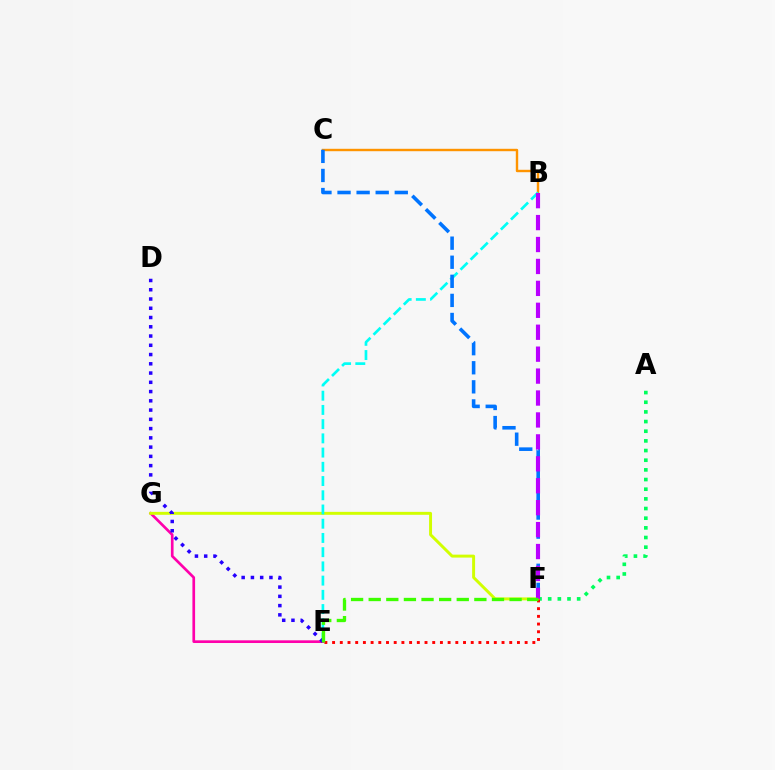{('A', 'F'): [{'color': '#00ff5c', 'line_style': 'dotted', 'thickness': 2.63}], ('E', 'G'): [{'color': '#ff00ac', 'line_style': 'solid', 'thickness': 1.93}], ('F', 'G'): [{'color': '#d1ff00', 'line_style': 'solid', 'thickness': 2.12}], ('B', 'C'): [{'color': '#ff9400', 'line_style': 'solid', 'thickness': 1.73}], ('B', 'E'): [{'color': '#00fff6', 'line_style': 'dashed', 'thickness': 1.93}], ('C', 'F'): [{'color': '#0074ff', 'line_style': 'dashed', 'thickness': 2.59}], ('D', 'E'): [{'color': '#2500ff', 'line_style': 'dotted', 'thickness': 2.52}], ('B', 'F'): [{'color': '#b900ff', 'line_style': 'dashed', 'thickness': 2.98}], ('E', 'F'): [{'color': '#ff0000', 'line_style': 'dotted', 'thickness': 2.09}, {'color': '#3dff00', 'line_style': 'dashed', 'thickness': 2.39}]}